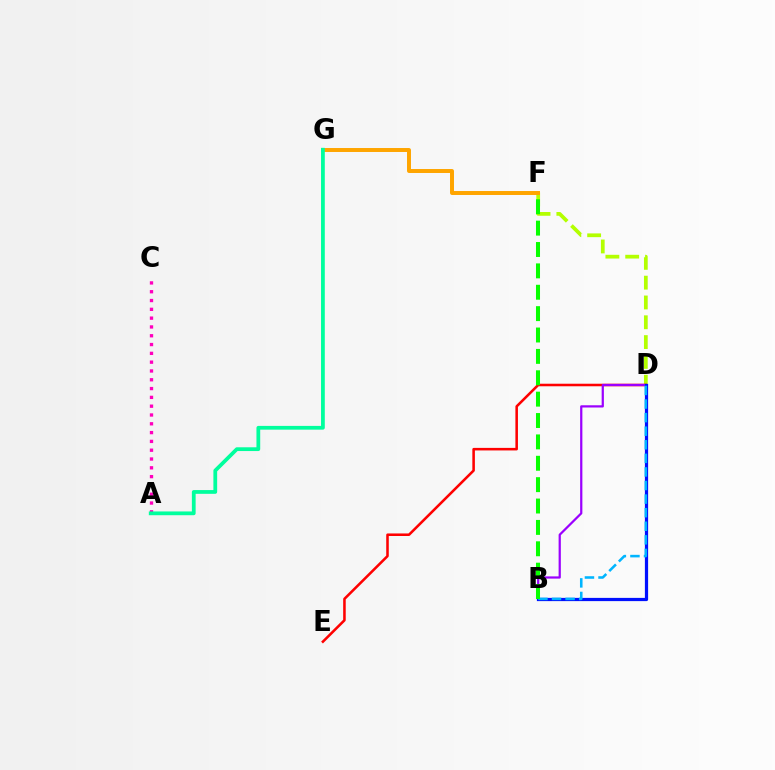{('A', 'C'): [{'color': '#ff00bd', 'line_style': 'dotted', 'thickness': 2.39}], ('D', 'F'): [{'color': '#b3ff00', 'line_style': 'dashed', 'thickness': 2.69}], ('D', 'E'): [{'color': '#ff0000', 'line_style': 'solid', 'thickness': 1.84}], ('B', 'D'): [{'color': '#9b00ff', 'line_style': 'solid', 'thickness': 1.6}, {'color': '#0010ff', 'line_style': 'solid', 'thickness': 2.32}, {'color': '#00b5ff', 'line_style': 'dashed', 'thickness': 1.84}], ('F', 'G'): [{'color': '#ffa500', 'line_style': 'solid', 'thickness': 2.85}], ('A', 'G'): [{'color': '#00ff9d', 'line_style': 'solid', 'thickness': 2.71}], ('B', 'F'): [{'color': '#08ff00', 'line_style': 'dashed', 'thickness': 2.9}]}